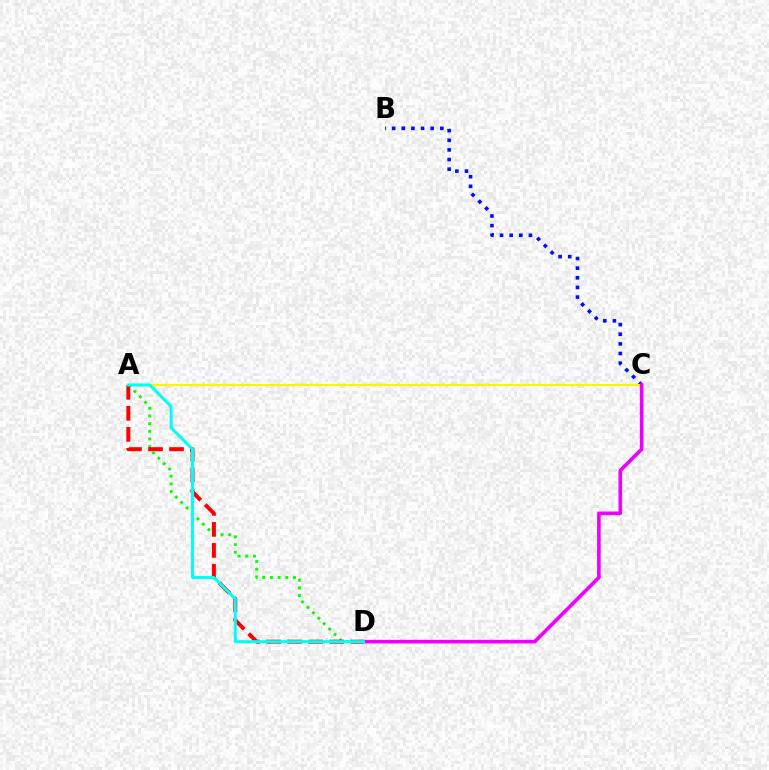{('A', 'D'): [{'color': '#08ff00', 'line_style': 'dotted', 'thickness': 2.09}, {'color': '#ff0000', 'line_style': 'dashed', 'thickness': 2.85}, {'color': '#00fff6', 'line_style': 'solid', 'thickness': 2.17}], ('B', 'C'): [{'color': '#0010ff', 'line_style': 'dotted', 'thickness': 2.62}], ('A', 'C'): [{'color': '#fcf500', 'line_style': 'solid', 'thickness': 1.52}], ('C', 'D'): [{'color': '#ee00ff', 'line_style': 'solid', 'thickness': 2.6}]}